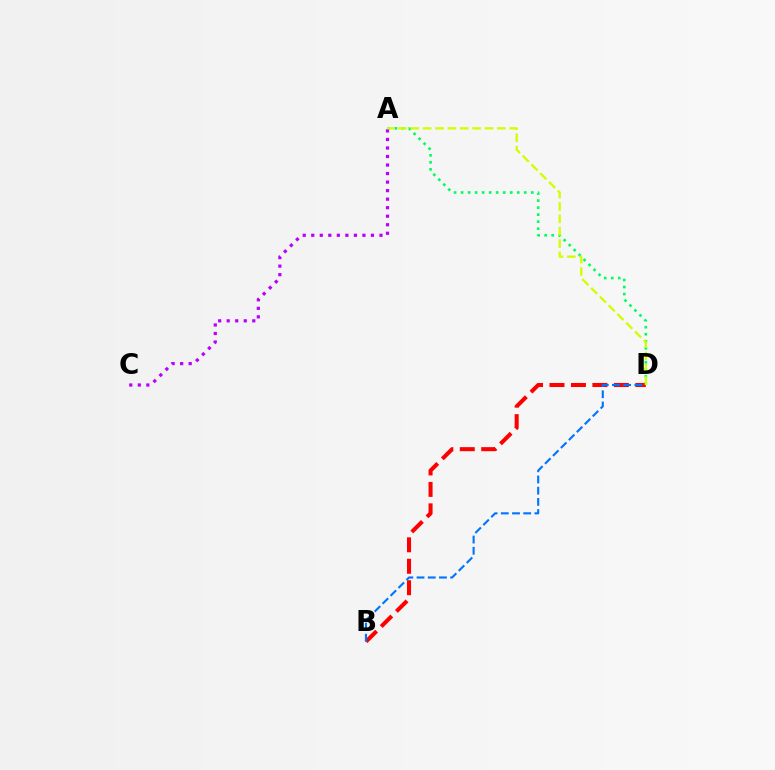{('A', 'D'): [{'color': '#00ff5c', 'line_style': 'dotted', 'thickness': 1.91}, {'color': '#d1ff00', 'line_style': 'dashed', 'thickness': 1.68}], ('A', 'C'): [{'color': '#b900ff', 'line_style': 'dotted', 'thickness': 2.32}], ('B', 'D'): [{'color': '#ff0000', 'line_style': 'dashed', 'thickness': 2.91}, {'color': '#0074ff', 'line_style': 'dashed', 'thickness': 1.52}]}